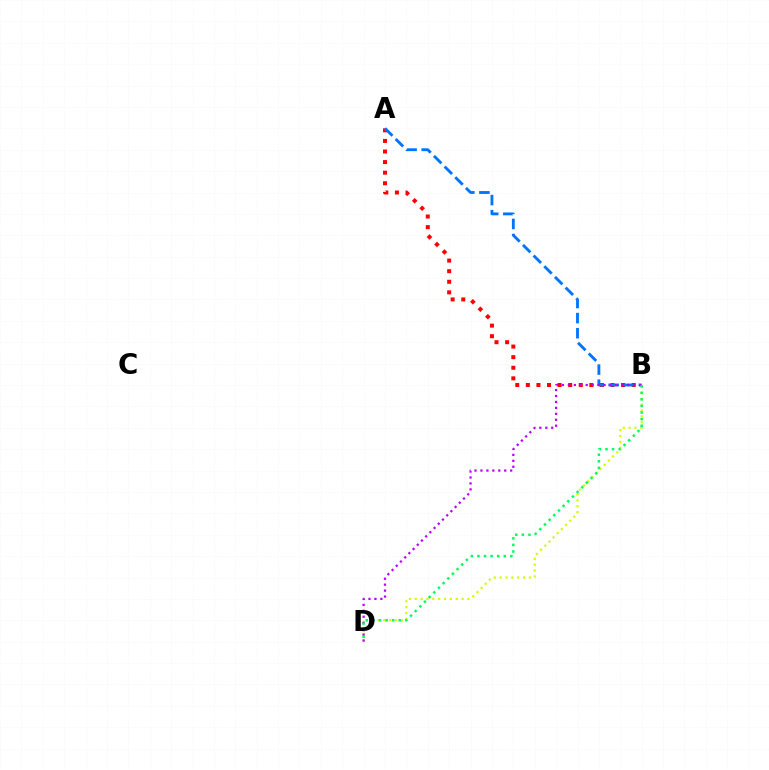{('A', 'B'): [{'color': '#ff0000', 'line_style': 'dotted', 'thickness': 2.88}, {'color': '#0074ff', 'line_style': 'dashed', 'thickness': 2.05}], ('B', 'D'): [{'color': '#d1ff00', 'line_style': 'dotted', 'thickness': 1.59}, {'color': '#b900ff', 'line_style': 'dotted', 'thickness': 1.61}, {'color': '#00ff5c', 'line_style': 'dotted', 'thickness': 1.79}]}